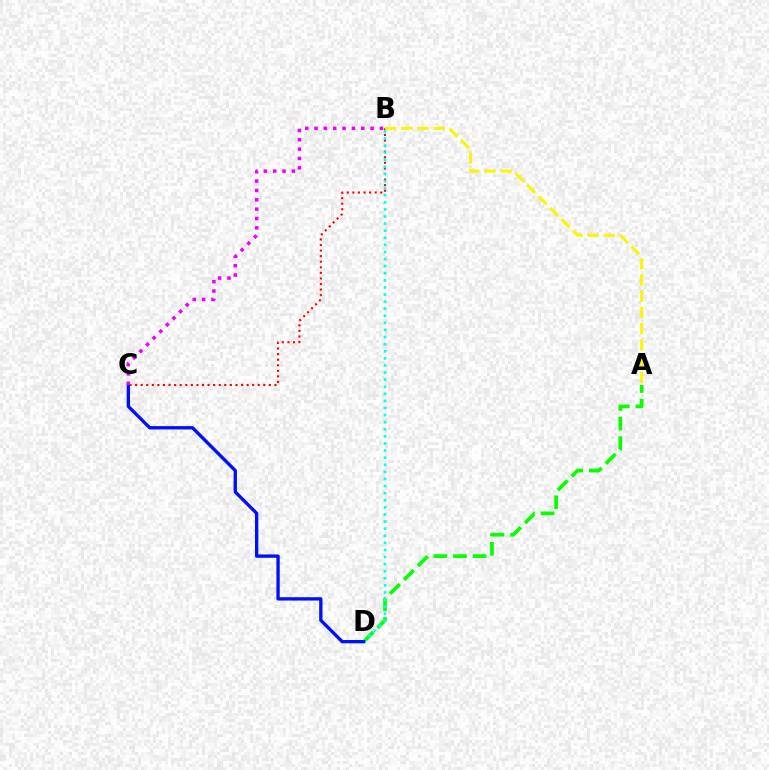{('B', 'C'): [{'color': '#ff0000', 'line_style': 'dotted', 'thickness': 1.51}, {'color': '#ee00ff', 'line_style': 'dotted', 'thickness': 2.54}], ('A', 'B'): [{'color': '#fcf500', 'line_style': 'dashed', 'thickness': 2.2}], ('A', 'D'): [{'color': '#08ff00', 'line_style': 'dashed', 'thickness': 2.67}], ('B', 'D'): [{'color': '#00fff6', 'line_style': 'dotted', 'thickness': 1.93}], ('C', 'D'): [{'color': '#0010ff', 'line_style': 'solid', 'thickness': 2.4}]}